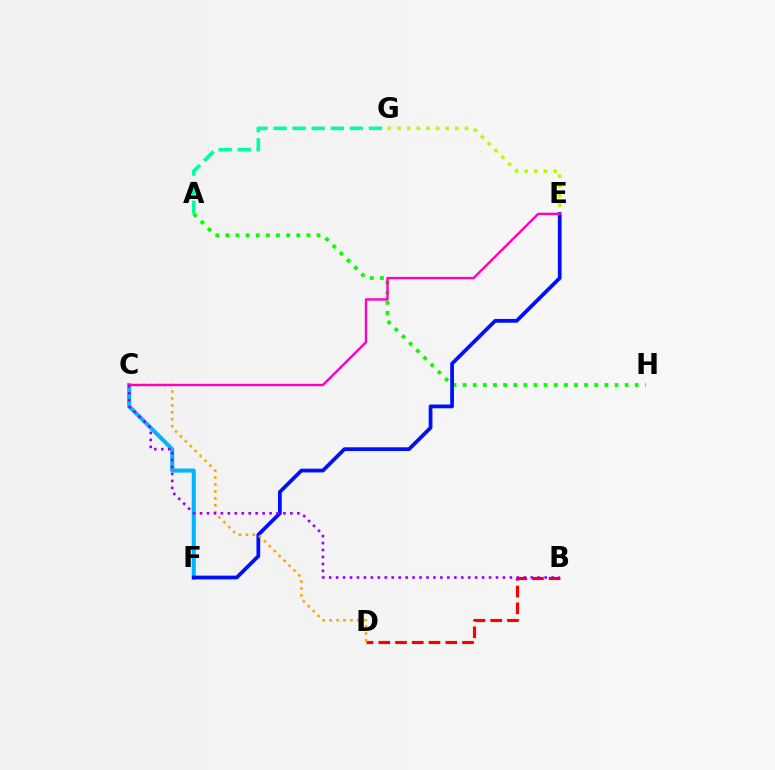{('A', 'H'): [{'color': '#08ff00', 'line_style': 'dotted', 'thickness': 2.75}], ('A', 'G'): [{'color': '#00ff9d', 'line_style': 'dashed', 'thickness': 2.59}], ('C', 'F'): [{'color': '#00b5ff', 'line_style': 'solid', 'thickness': 2.93}], ('E', 'F'): [{'color': '#0010ff', 'line_style': 'solid', 'thickness': 2.71}], ('B', 'D'): [{'color': '#ff0000', 'line_style': 'dashed', 'thickness': 2.27}], ('E', 'G'): [{'color': '#b3ff00', 'line_style': 'dotted', 'thickness': 2.62}], ('C', 'D'): [{'color': '#ffa500', 'line_style': 'dotted', 'thickness': 1.88}], ('C', 'E'): [{'color': '#ff00bd', 'line_style': 'solid', 'thickness': 1.71}], ('B', 'C'): [{'color': '#9b00ff', 'line_style': 'dotted', 'thickness': 1.89}]}